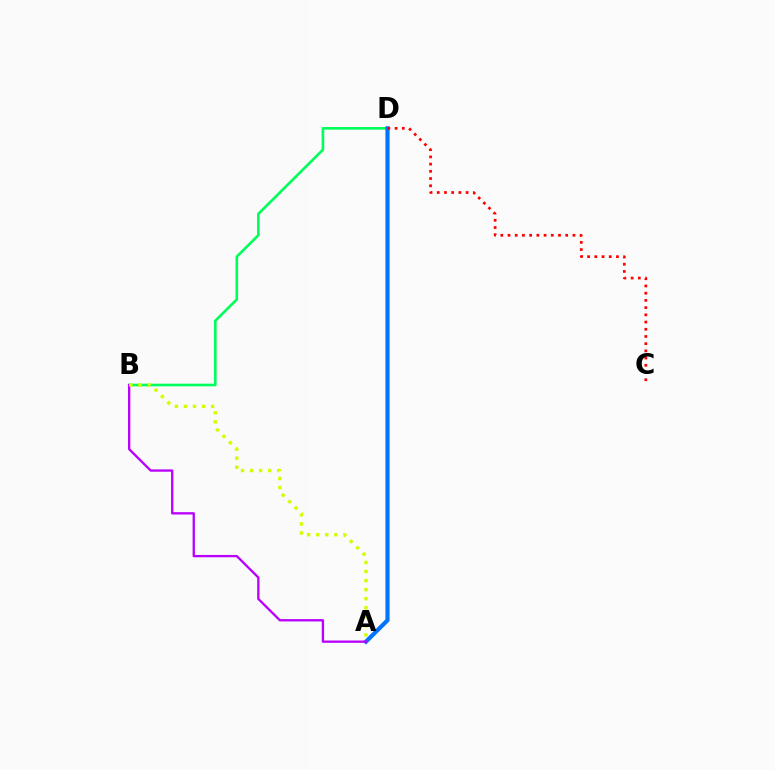{('B', 'D'): [{'color': '#00ff5c', 'line_style': 'solid', 'thickness': 1.89}], ('A', 'D'): [{'color': '#0074ff', 'line_style': 'solid', 'thickness': 2.99}], ('C', 'D'): [{'color': '#ff0000', 'line_style': 'dotted', 'thickness': 1.96}], ('A', 'B'): [{'color': '#b900ff', 'line_style': 'solid', 'thickness': 1.67}, {'color': '#d1ff00', 'line_style': 'dotted', 'thickness': 2.46}]}